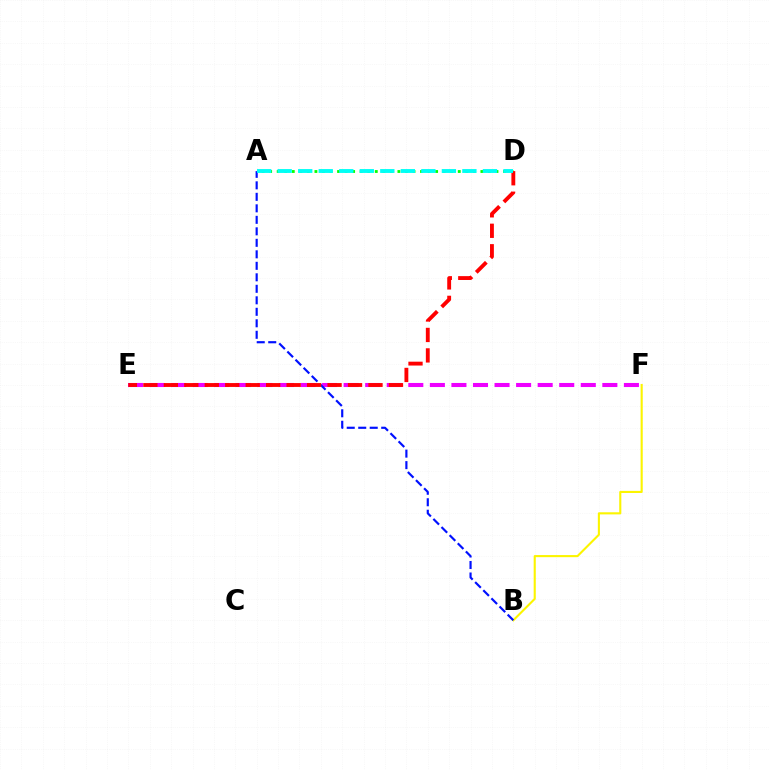{('B', 'F'): [{'color': '#fcf500', 'line_style': 'solid', 'thickness': 1.52}], ('E', 'F'): [{'color': '#ee00ff', 'line_style': 'dashed', 'thickness': 2.93}], ('A', 'B'): [{'color': '#0010ff', 'line_style': 'dashed', 'thickness': 1.56}], ('A', 'D'): [{'color': '#08ff00', 'line_style': 'dotted', 'thickness': 2.05}, {'color': '#00fff6', 'line_style': 'dashed', 'thickness': 2.79}], ('D', 'E'): [{'color': '#ff0000', 'line_style': 'dashed', 'thickness': 2.78}]}